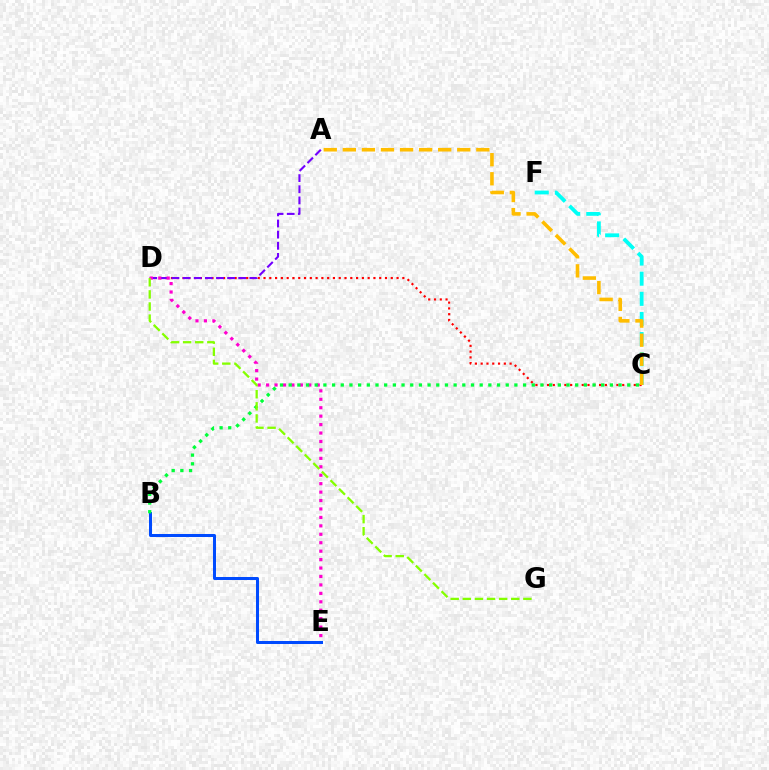{('C', 'F'): [{'color': '#00fff6', 'line_style': 'dashed', 'thickness': 2.73}], ('C', 'D'): [{'color': '#ff0000', 'line_style': 'dotted', 'thickness': 1.57}], ('A', 'D'): [{'color': '#7200ff', 'line_style': 'dashed', 'thickness': 1.51}], ('D', 'E'): [{'color': '#ff00cf', 'line_style': 'dotted', 'thickness': 2.29}], ('B', 'E'): [{'color': '#004bff', 'line_style': 'solid', 'thickness': 2.17}], ('B', 'C'): [{'color': '#00ff39', 'line_style': 'dotted', 'thickness': 2.36}], ('A', 'C'): [{'color': '#ffbd00', 'line_style': 'dashed', 'thickness': 2.59}], ('D', 'G'): [{'color': '#84ff00', 'line_style': 'dashed', 'thickness': 1.65}]}